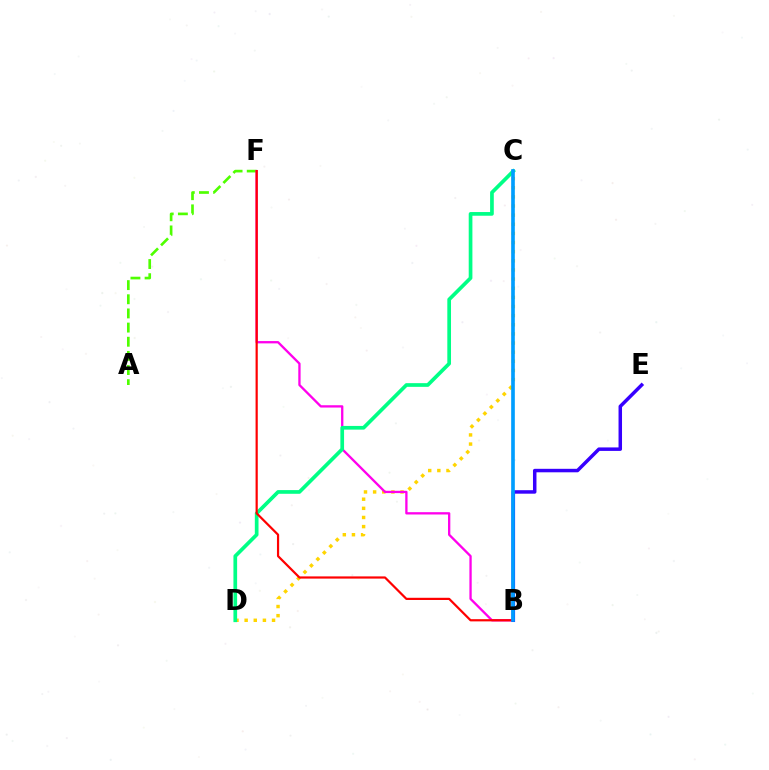{('A', 'F'): [{'color': '#4fff00', 'line_style': 'dashed', 'thickness': 1.92}], ('C', 'D'): [{'color': '#ffd500', 'line_style': 'dotted', 'thickness': 2.48}, {'color': '#00ff86', 'line_style': 'solid', 'thickness': 2.66}], ('B', 'F'): [{'color': '#ff00ed', 'line_style': 'solid', 'thickness': 1.66}, {'color': '#ff0000', 'line_style': 'solid', 'thickness': 1.59}], ('B', 'E'): [{'color': '#3700ff', 'line_style': 'solid', 'thickness': 2.51}], ('B', 'C'): [{'color': '#009eff', 'line_style': 'solid', 'thickness': 2.63}]}